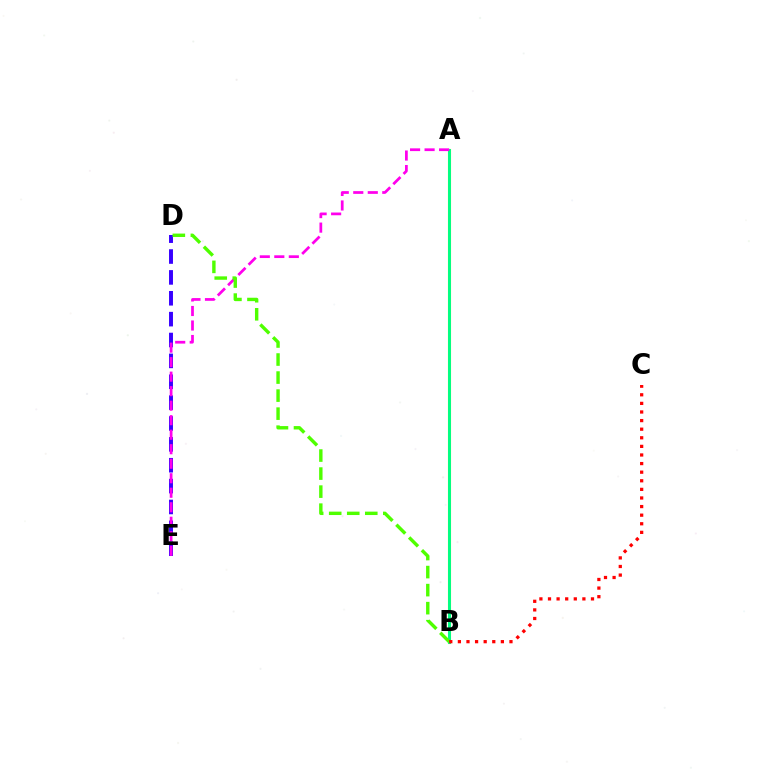{('A', 'B'): [{'color': '#009eff', 'line_style': 'dotted', 'thickness': 1.93}, {'color': '#ffd500', 'line_style': 'solid', 'thickness': 2.24}, {'color': '#00ff86', 'line_style': 'solid', 'thickness': 2.12}], ('D', 'E'): [{'color': '#3700ff', 'line_style': 'dashed', 'thickness': 2.84}], ('A', 'E'): [{'color': '#ff00ed', 'line_style': 'dashed', 'thickness': 1.97}], ('B', 'D'): [{'color': '#4fff00', 'line_style': 'dashed', 'thickness': 2.45}], ('B', 'C'): [{'color': '#ff0000', 'line_style': 'dotted', 'thickness': 2.34}]}